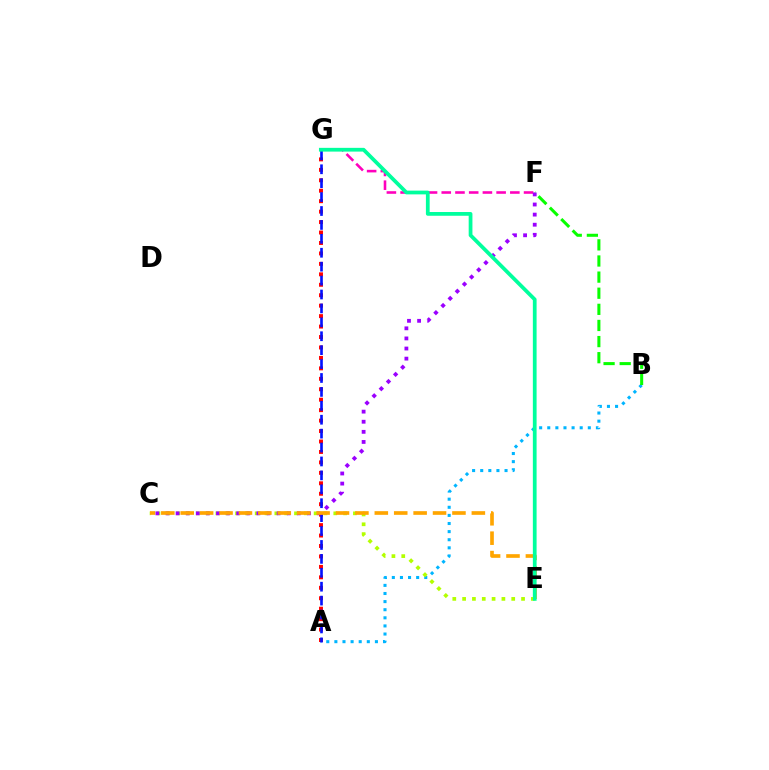{('F', 'G'): [{'color': '#ff00bd', 'line_style': 'dashed', 'thickness': 1.86}], ('A', 'B'): [{'color': '#00b5ff', 'line_style': 'dotted', 'thickness': 2.2}], ('B', 'F'): [{'color': '#08ff00', 'line_style': 'dashed', 'thickness': 2.19}], ('A', 'G'): [{'color': '#ff0000', 'line_style': 'dotted', 'thickness': 2.84}, {'color': '#0010ff', 'line_style': 'dashed', 'thickness': 1.89}], ('C', 'E'): [{'color': '#b3ff00', 'line_style': 'dotted', 'thickness': 2.67}, {'color': '#ffa500', 'line_style': 'dashed', 'thickness': 2.64}], ('C', 'F'): [{'color': '#9b00ff', 'line_style': 'dotted', 'thickness': 2.74}], ('E', 'G'): [{'color': '#00ff9d', 'line_style': 'solid', 'thickness': 2.7}]}